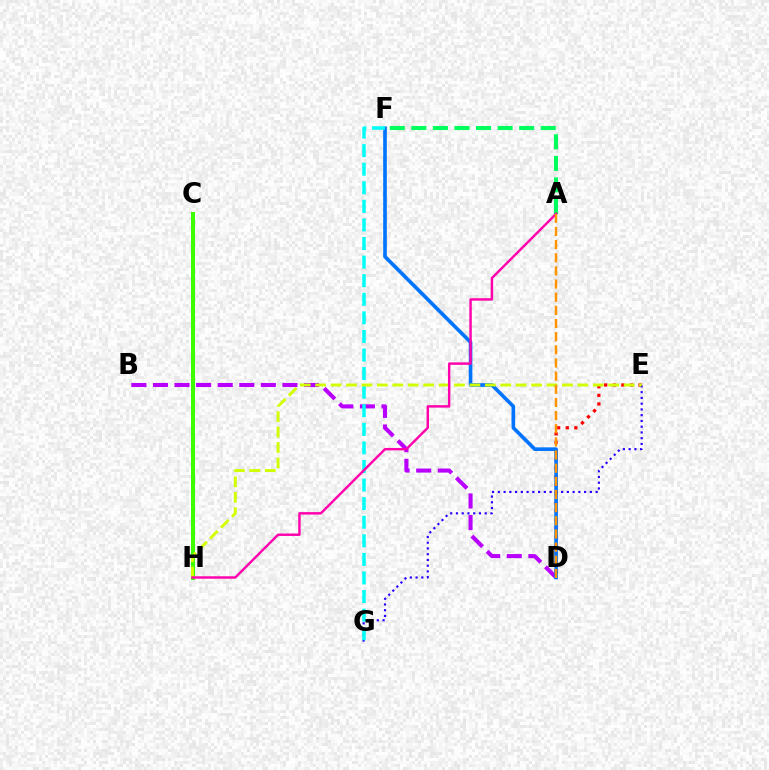{('C', 'H'): [{'color': '#3dff00', 'line_style': 'solid', 'thickness': 2.9}], ('A', 'F'): [{'color': '#00ff5c', 'line_style': 'dashed', 'thickness': 2.93}], ('B', 'D'): [{'color': '#b900ff', 'line_style': 'dashed', 'thickness': 2.93}], ('D', 'E'): [{'color': '#ff0000', 'line_style': 'dotted', 'thickness': 2.33}], ('D', 'F'): [{'color': '#0074ff', 'line_style': 'solid', 'thickness': 2.61}], ('E', 'G'): [{'color': '#2500ff', 'line_style': 'dotted', 'thickness': 1.56}], ('F', 'G'): [{'color': '#00fff6', 'line_style': 'dashed', 'thickness': 2.52}], ('E', 'H'): [{'color': '#d1ff00', 'line_style': 'dashed', 'thickness': 2.1}], ('A', 'H'): [{'color': '#ff00ac', 'line_style': 'solid', 'thickness': 1.75}], ('A', 'D'): [{'color': '#ff9400', 'line_style': 'dashed', 'thickness': 1.79}]}